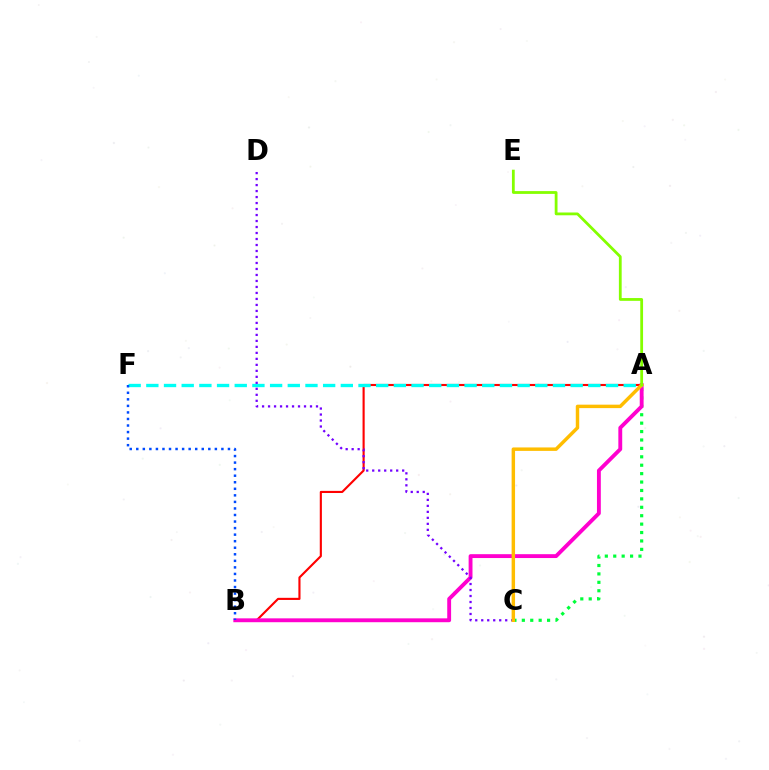{('A', 'B'): [{'color': '#ff0000', 'line_style': 'solid', 'thickness': 1.53}, {'color': '#ff00cf', 'line_style': 'solid', 'thickness': 2.78}], ('A', 'C'): [{'color': '#00ff39', 'line_style': 'dotted', 'thickness': 2.29}, {'color': '#ffbd00', 'line_style': 'solid', 'thickness': 2.48}], ('A', 'F'): [{'color': '#00fff6', 'line_style': 'dashed', 'thickness': 2.4}], ('C', 'D'): [{'color': '#7200ff', 'line_style': 'dotted', 'thickness': 1.63}], ('B', 'F'): [{'color': '#004bff', 'line_style': 'dotted', 'thickness': 1.78}], ('A', 'E'): [{'color': '#84ff00', 'line_style': 'solid', 'thickness': 2.01}]}